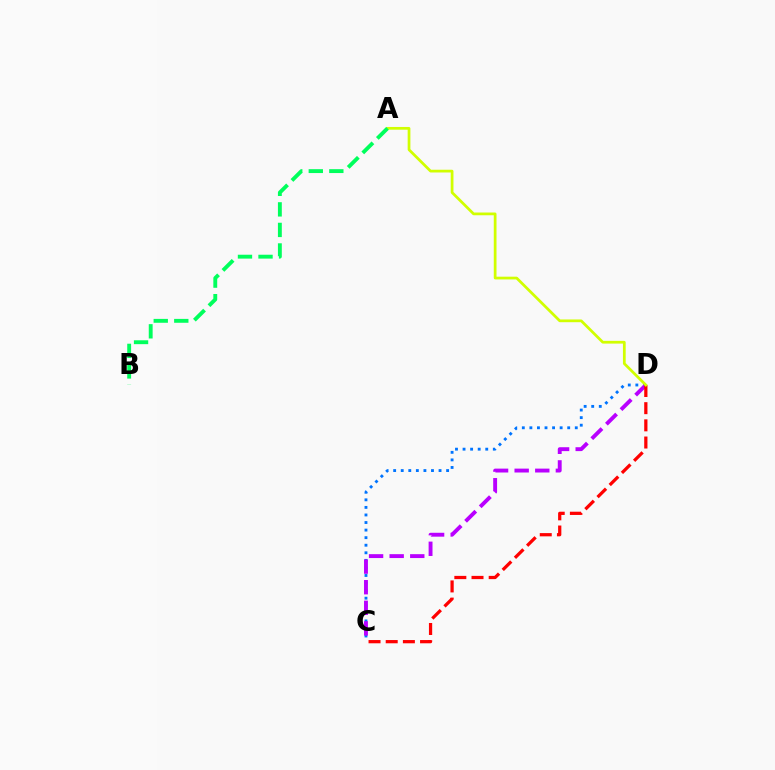{('C', 'D'): [{'color': '#0074ff', 'line_style': 'dotted', 'thickness': 2.06}, {'color': '#b900ff', 'line_style': 'dashed', 'thickness': 2.8}, {'color': '#ff0000', 'line_style': 'dashed', 'thickness': 2.33}], ('A', 'D'): [{'color': '#d1ff00', 'line_style': 'solid', 'thickness': 1.97}], ('A', 'B'): [{'color': '#00ff5c', 'line_style': 'dashed', 'thickness': 2.79}]}